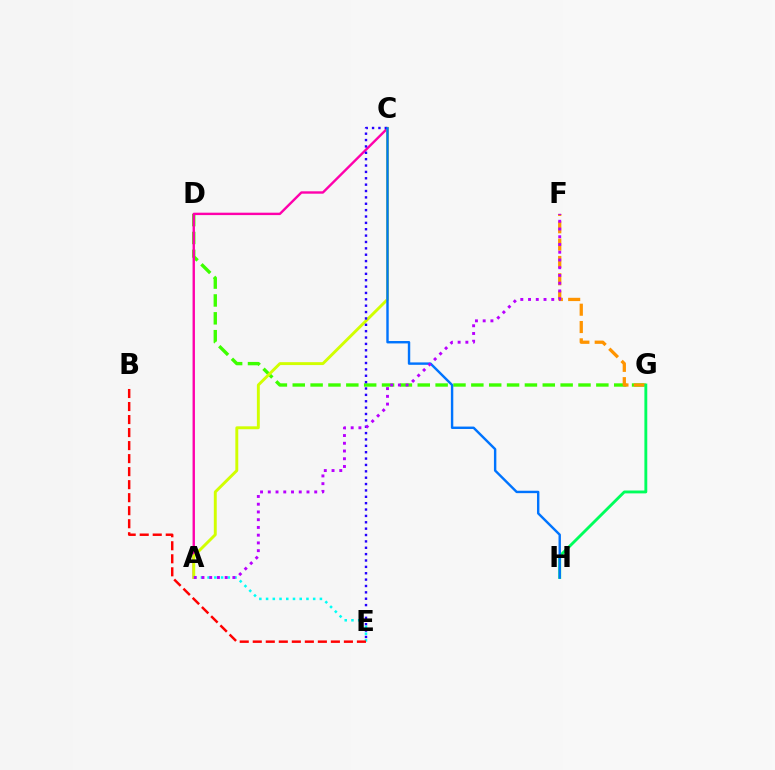{('D', 'G'): [{'color': '#3dff00', 'line_style': 'dashed', 'thickness': 2.43}], ('A', 'C'): [{'color': '#ff00ac', 'line_style': 'solid', 'thickness': 1.72}, {'color': '#d1ff00', 'line_style': 'solid', 'thickness': 2.1}], ('F', 'G'): [{'color': '#ff9400', 'line_style': 'dashed', 'thickness': 2.35}], ('G', 'H'): [{'color': '#00ff5c', 'line_style': 'solid', 'thickness': 2.06}], ('C', 'E'): [{'color': '#2500ff', 'line_style': 'dotted', 'thickness': 1.73}], ('A', 'E'): [{'color': '#00fff6', 'line_style': 'dotted', 'thickness': 1.83}], ('C', 'H'): [{'color': '#0074ff', 'line_style': 'solid', 'thickness': 1.74}], ('B', 'E'): [{'color': '#ff0000', 'line_style': 'dashed', 'thickness': 1.77}], ('A', 'F'): [{'color': '#b900ff', 'line_style': 'dotted', 'thickness': 2.1}]}